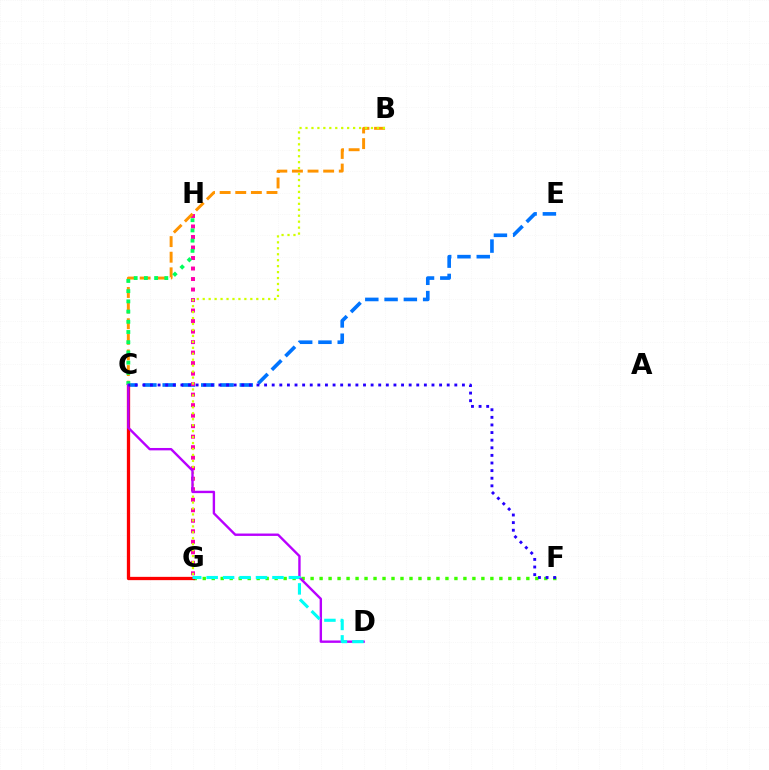{('F', 'G'): [{'color': '#3dff00', 'line_style': 'dotted', 'thickness': 2.44}], ('C', 'E'): [{'color': '#0074ff', 'line_style': 'dashed', 'thickness': 2.62}], ('G', 'H'): [{'color': '#ff00ac', 'line_style': 'dotted', 'thickness': 2.86}], ('C', 'G'): [{'color': '#ff0000', 'line_style': 'solid', 'thickness': 2.37}], ('B', 'C'): [{'color': '#ff9400', 'line_style': 'dashed', 'thickness': 2.12}], ('B', 'G'): [{'color': '#d1ff00', 'line_style': 'dotted', 'thickness': 1.62}], ('C', 'H'): [{'color': '#00ff5c', 'line_style': 'dotted', 'thickness': 2.78}], ('C', 'D'): [{'color': '#b900ff', 'line_style': 'solid', 'thickness': 1.72}], ('D', 'G'): [{'color': '#00fff6', 'line_style': 'dashed', 'thickness': 2.23}], ('C', 'F'): [{'color': '#2500ff', 'line_style': 'dotted', 'thickness': 2.07}]}